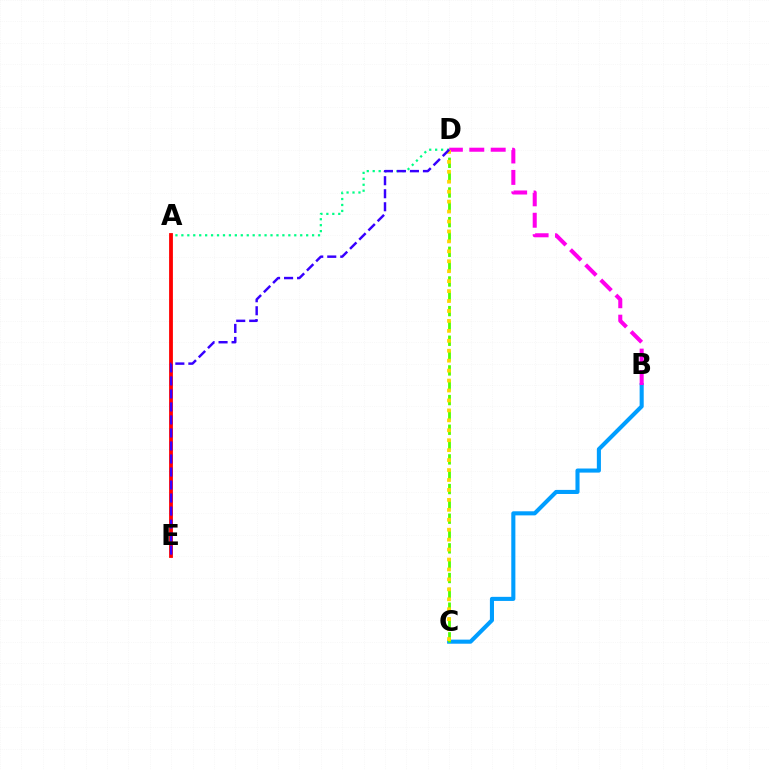{('B', 'C'): [{'color': '#009eff', 'line_style': 'solid', 'thickness': 2.94}], ('C', 'D'): [{'color': '#4fff00', 'line_style': 'dashed', 'thickness': 2.01}, {'color': '#ffd500', 'line_style': 'dotted', 'thickness': 2.7}], ('A', 'D'): [{'color': '#00ff86', 'line_style': 'dotted', 'thickness': 1.61}], ('A', 'E'): [{'color': '#ff0000', 'line_style': 'solid', 'thickness': 2.74}], ('B', 'D'): [{'color': '#ff00ed', 'line_style': 'dashed', 'thickness': 2.91}], ('D', 'E'): [{'color': '#3700ff', 'line_style': 'dashed', 'thickness': 1.77}]}